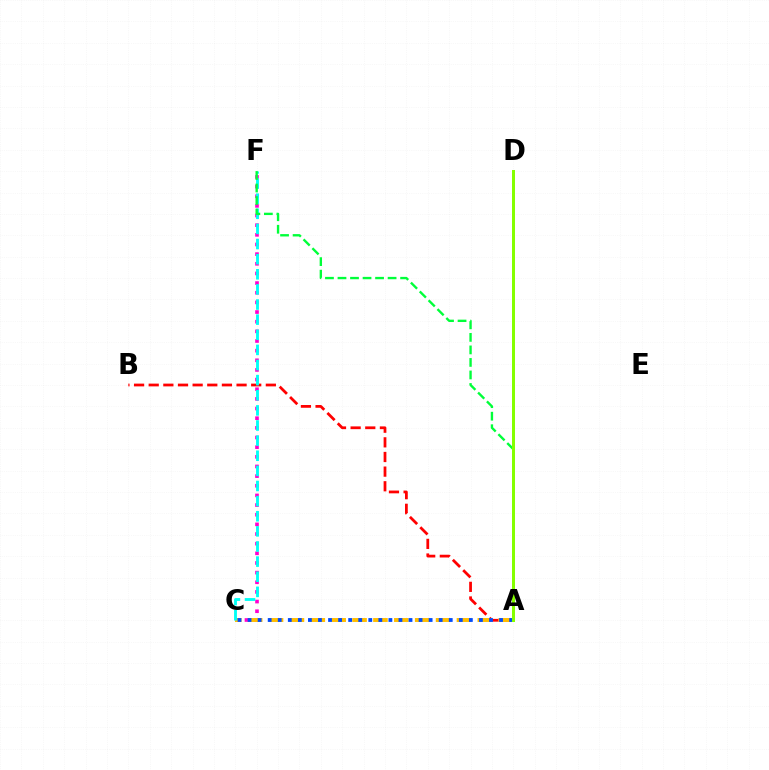{('A', 'B'): [{'color': '#ff0000', 'line_style': 'dashed', 'thickness': 1.99}], ('C', 'F'): [{'color': '#ff00cf', 'line_style': 'dotted', 'thickness': 2.62}, {'color': '#00fff6', 'line_style': 'dashed', 'thickness': 2.05}], ('A', 'C'): [{'color': '#ffbd00', 'line_style': 'dashed', 'thickness': 2.84}, {'color': '#004bff', 'line_style': 'dotted', 'thickness': 2.73}], ('A', 'F'): [{'color': '#00ff39', 'line_style': 'dashed', 'thickness': 1.7}], ('A', 'D'): [{'color': '#7200ff', 'line_style': 'dashed', 'thickness': 1.96}, {'color': '#84ff00', 'line_style': 'solid', 'thickness': 2.16}]}